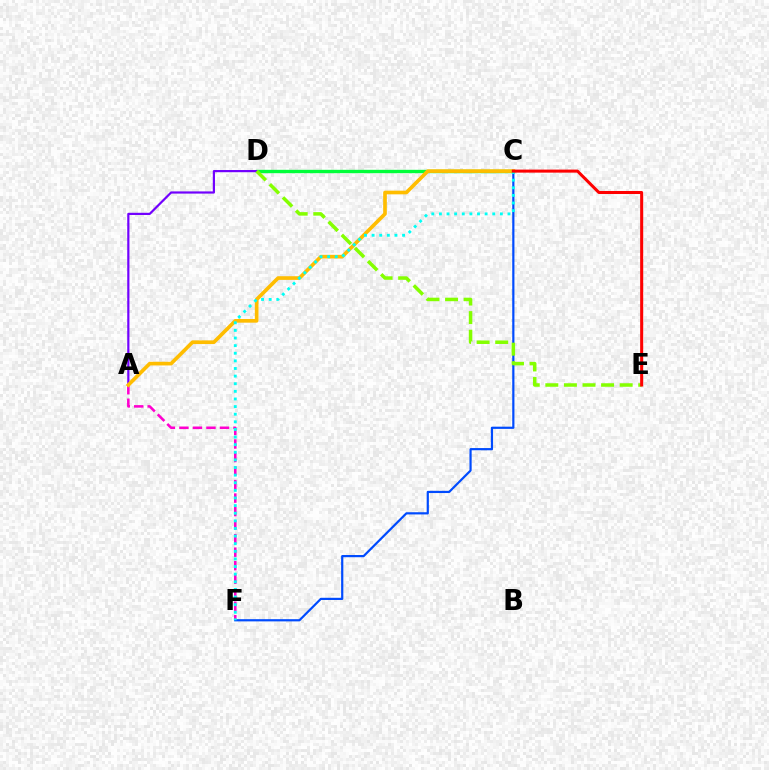{('A', 'F'): [{'color': '#ff00cf', 'line_style': 'dashed', 'thickness': 1.84}], ('C', 'D'): [{'color': '#00ff39', 'line_style': 'solid', 'thickness': 2.43}], ('A', 'D'): [{'color': '#7200ff', 'line_style': 'solid', 'thickness': 1.58}], ('C', 'F'): [{'color': '#004bff', 'line_style': 'solid', 'thickness': 1.58}, {'color': '#00fff6', 'line_style': 'dotted', 'thickness': 2.07}], ('A', 'C'): [{'color': '#ffbd00', 'line_style': 'solid', 'thickness': 2.64}], ('D', 'E'): [{'color': '#84ff00', 'line_style': 'dashed', 'thickness': 2.52}], ('C', 'E'): [{'color': '#ff0000', 'line_style': 'solid', 'thickness': 2.18}]}